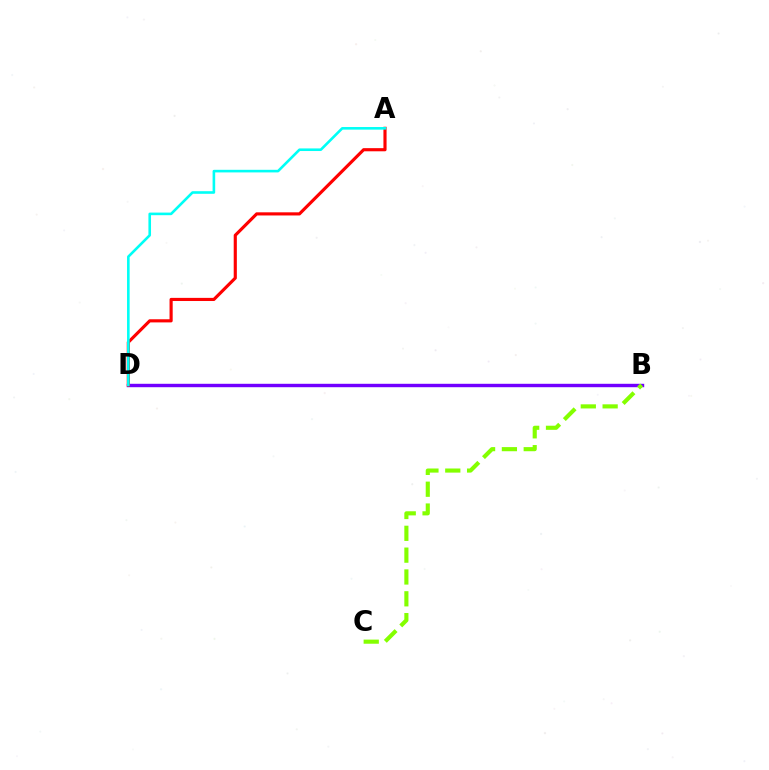{('B', 'D'): [{'color': '#7200ff', 'line_style': 'solid', 'thickness': 2.46}], ('B', 'C'): [{'color': '#84ff00', 'line_style': 'dashed', 'thickness': 2.97}], ('A', 'D'): [{'color': '#ff0000', 'line_style': 'solid', 'thickness': 2.26}, {'color': '#00fff6', 'line_style': 'solid', 'thickness': 1.87}]}